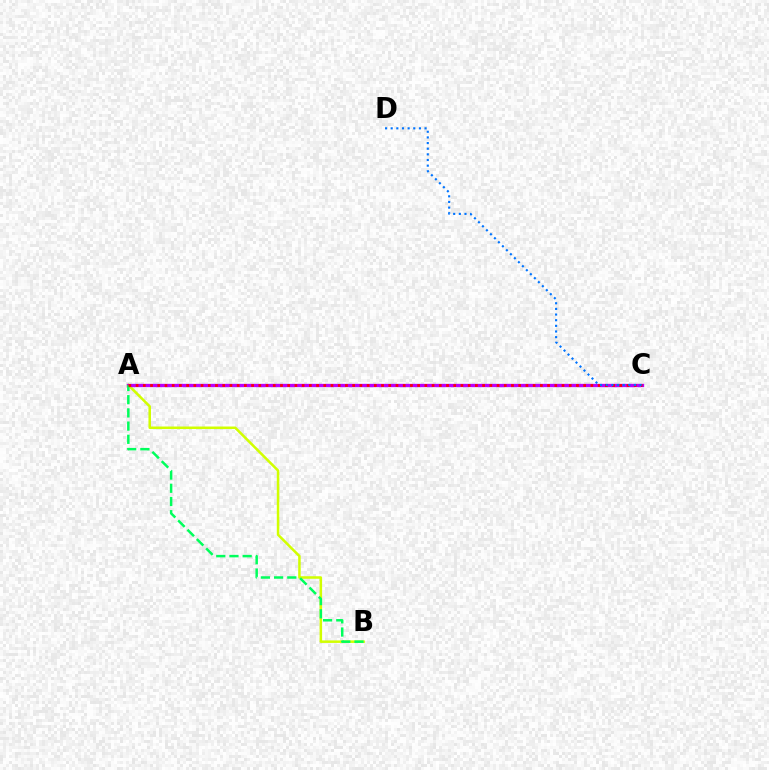{('A', 'B'): [{'color': '#d1ff00', 'line_style': 'solid', 'thickness': 1.82}, {'color': '#00ff5c', 'line_style': 'dashed', 'thickness': 1.79}], ('A', 'C'): [{'color': '#b900ff', 'line_style': 'solid', 'thickness': 2.39}, {'color': '#ff0000', 'line_style': 'dotted', 'thickness': 1.96}], ('C', 'D'): [{'color': '#0074ff', 'line_style': 'dotted', 'thickness': 1.53}]}